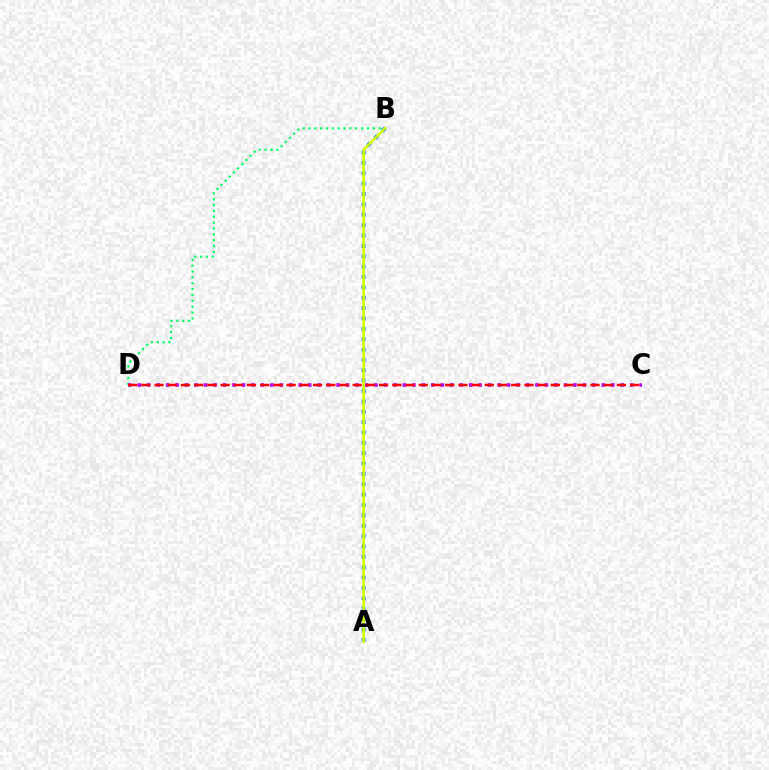{('B', 'D'): [{'color': '#00ff5c', 'line_style': 'dotted', 'thickness': 1.59}], ('C', 'D'): [{'color': '#b900ff', 'line_style': 'dotted', 'thickness': 2.57}, {'color': '#ff0000', 'line_style': 'dashed', 'thickness': 1.79}], ('A', 'B'): [{'color': '#0074ff', 'line_style': 'dotted', 'thickness': 2.82}, {'color': '#d1ff00', 'line_style': 'solid', 'thickness': 1.9}]}